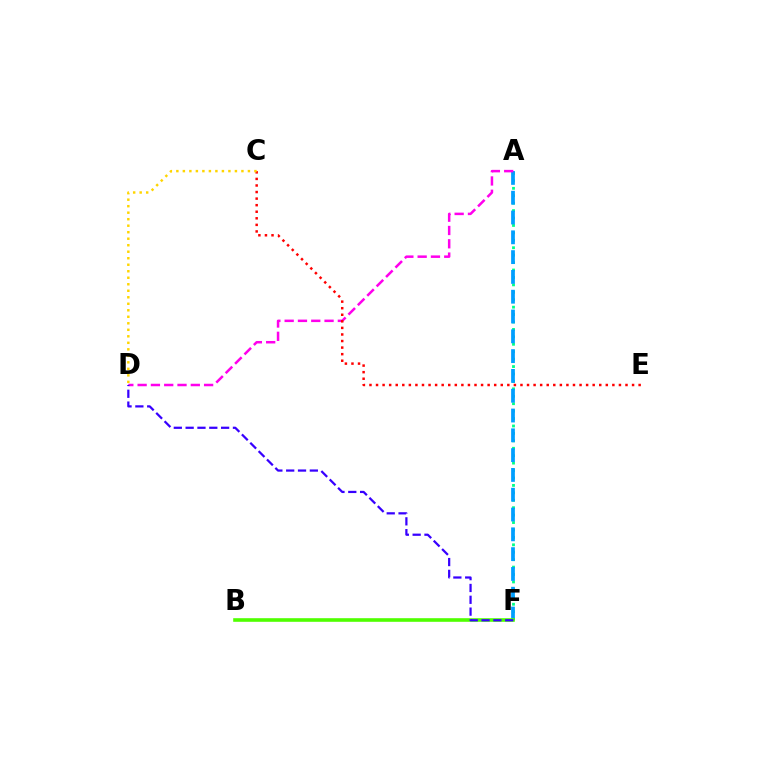{('A', 'F'): [{'color': '#00ff86', 'line_style': 'dotted', 'thickness': 2.02}, {'color': '#009eff', 'line_style': 'dashed', 'thickness': 2.69}], ('A', 'D'): [{'color': '#ff00ed', 'line_style': 'dashed', 'thickness': 1.81}], ('B', 'F'): [{'color': '#4fff00', 'line_style': 'solid', 'thickness': 2.6}], ('D', 'F'): [{'color': '#3700ff', 'line_style': 'dashed', 'thickness': 1.61}], ('C', 'E'): [{'color': '#ff0000', 'line_style': 'dotted', 'thickness': 1.78}], ('C', 'D'): [{'color': '#ffd500', 'line_style': 'dotted', 'thickness': 1.77}]}